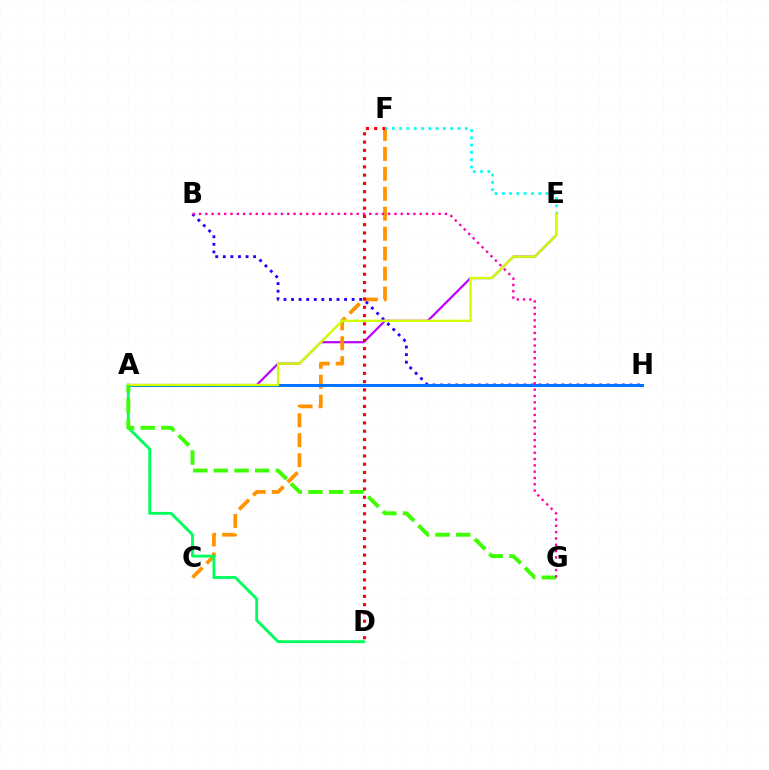{('A', 'E'): [{'color': '#b900ff', 'line_style': 'solid', 'thickness': 1.57}, {'color': '#d1ff00', 'line_style': 'solid', 'thickness': 1.71}], ('C', 'F'): [{'color': '#ff9400', 'line_style': 'dashed', 'thickness': 2.71}], ('D', 'F'): [{'color': '#ff0000', 'line_style': 'dotted', 'thickness': 2.24}], ('B', 'H'): [{'color': '#2500ff', 'line_style': 'dotted', 'thickness': 2.06}], ('A', 'H'): [{'color': '#0074ff', 'line_style': 'solid', 'thickness': 2.15}], ('A', 'D'): [{'color': '#00ff5c', 'line_style': 'solid', 'thickness': 2.05}], ('E', 'F'): [{'color': '#00fff6', 'line_style': 'dotted', 'thickness': 1.98}], ('A', 'G'): [{'color': '#3dff00', 'line_style': 'dashed', 'thickness': 2.81}], ('B', 'G'): [{'color': '#ff00ac', 'line_style': 'dotted', 'thickness': 1.71}]}